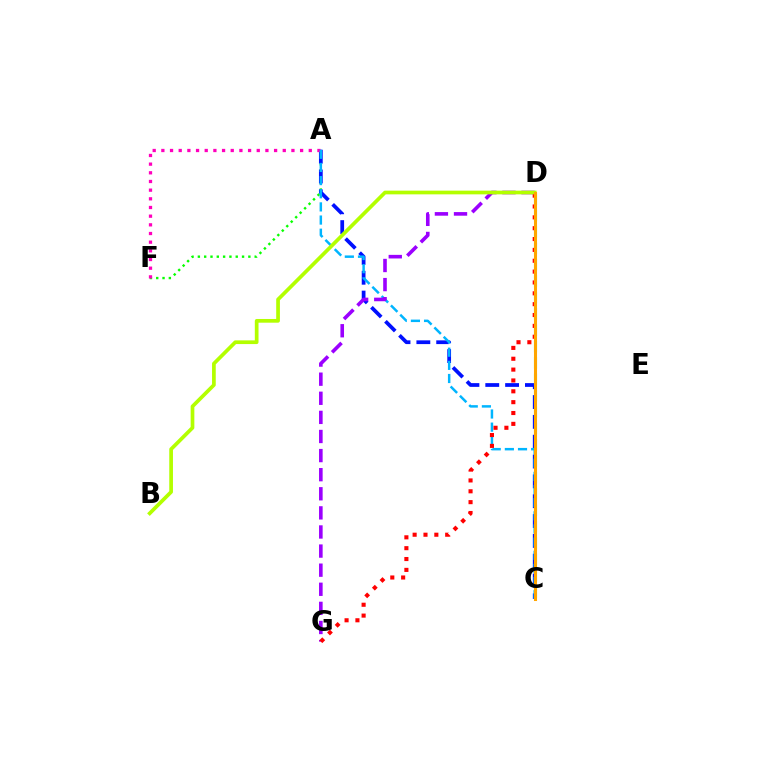{('A', 'F'): [{'color': '#08ff00', 'line_style': 'dotted', 'thickness': 1.72}, {'color': '#ff00bd', 'line_style': 'dotted', 'thickness': 2.36}], ('A', 'C'): [{'color': '#0010ff', 'line_style': 'dashed', 'thickness': 2.69}, {'color': '#00b5ff', 'line_style': 'dashed', 'thickness': 1.79}], ('C', 'D'): [{'color': '#00ff9d', 'line_style': 'dashed', 'thickness': 2.22}, {'color': '#ffa500', 'line_style': 'solid', 'thickness': 2.2}], ('D', 'G'): [{'color': '#9b00ff', 'line_style': 'dashed', 'thickness': 2.59}, {'color': '#ff0000', 'line_style': 'dotted', 'thickness': 2.95}], ('B', 'D'): [{'color': '#b3ff00', 'line_style': 'solid', 'thickness': 2.67}]}